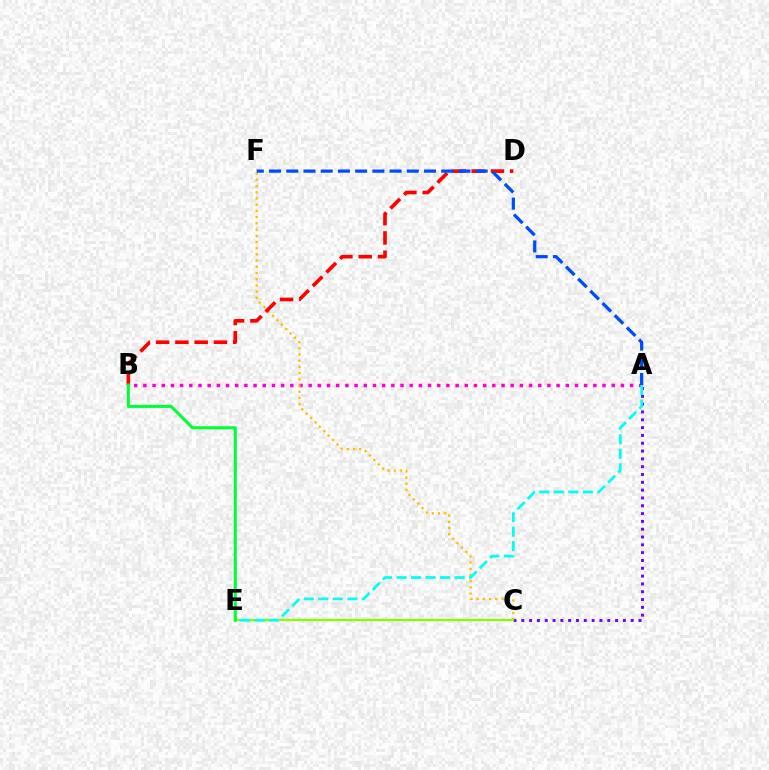{('A', 'B'): [{'color': '#ff00cf', 'line_style': 'dotted', 'thickness': 2.5}], ('C', 'F'): [{'color': '#ffbd00', 'line_style': 'dotted', 'thickness': 1.69}], ('A', 'C'): [{'color': '#7200ff', 'line_style': 'dotted', 'thickness': 2.12}], ('C', 'E'): [{'color': '#84ff00', 'line_style': 'solid', 'thickness': 1.59}], ('A', 'E'): [{'color': '#00fff6', 'line_style': 'dashed', 'thickness': 1.97}], ('B', 'D'): [{'color': '#ff0000', 'line_style': 'dashed', 'thickness': 2.62}], ('B', 'E'): [{'color': '#00ff39', 'line_style': 'solid', 'thickness': 2.21}], ('A', 'F'): [{'color': '#004bff', 'line_style': 'dashed', 'thickness': 2.34}]}